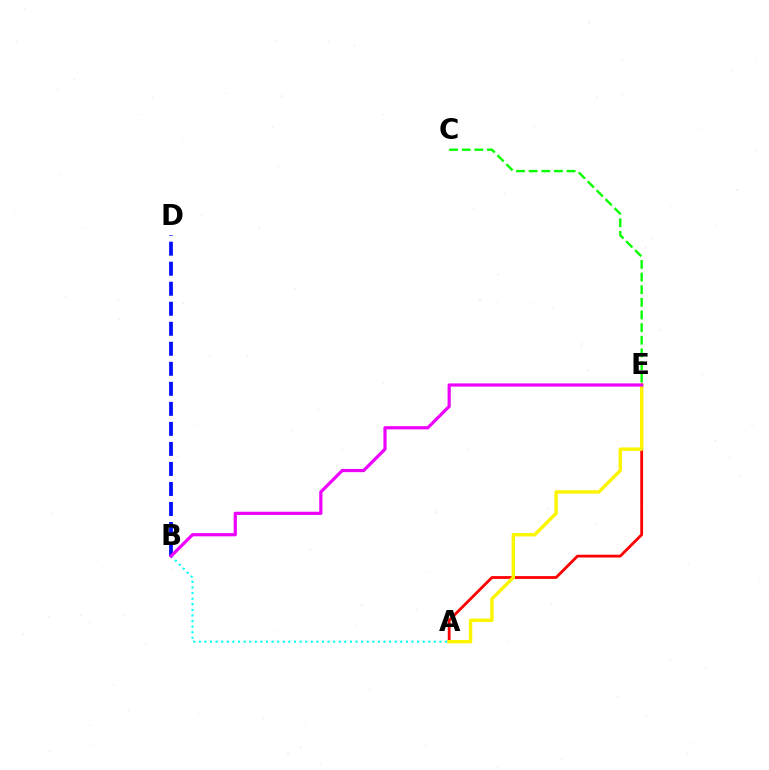{('A', 'B'): [{'color': '#00fff6', 'line_style': 'dotted', 'thickness': 1.52}], ('C', 'E'): [{'color': '#08ff00', 'line_style': 'dashed', 'thickness': 1.72}], ('A', 'E'): [{'color': '#ff0000', 'line_style': 'solid', 'thickness': 2.01}, {'color': '#fcf500', 'line_style': 'solid', 'thickness': 2.45}], ('B', 'D'): [{'color': '#0010ff', 'line_style': 'dashed', 'thickness': 2.72}], ('B', 'E'): [{'color': '#ee00ff', 'line_style': 'solid', 'thickness': 2.3}]}